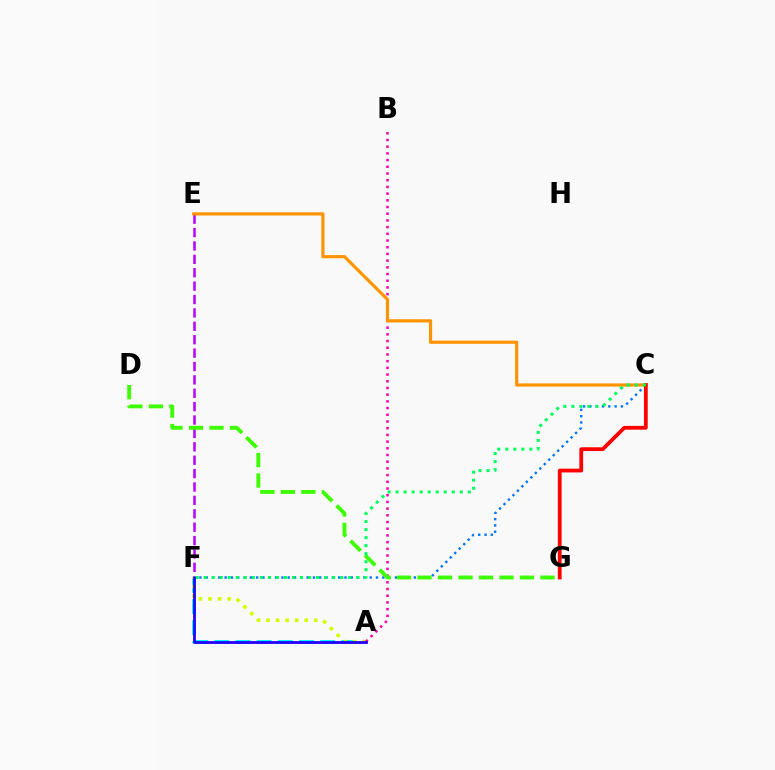{('A', 'F'): [{'color': '#00fff6', 'line_style': 'dashed', 'thickness': 2.87}, {'color': '#d1ff00', 'line_style': 'dotted', 'thickness': 2.59}, {'color': '#2500ff', 'line_style': 'solid', 'thickness': 2.02}], ('E', 'F'): [{'color': '#b900ff', 'line_style': 'dashed', 'thickness': 1.82}], ('C', 'F'): [{'color': '#0074ff', 'line_style': 'dotted', 'thickness': 1.71}, {'color': '#00ff5c', 'line_style': 'dotted', 'thickness': 2.18}], ('A', 'B'): [{'color': '#ff00ac', 'line_style': 'dotted', 'thickness': 1.82}], ('C', 'E'): [{'color': '#ff9400', 'line_style': 'solid', 'thickness': 2.29}], ('D', 'G'): [{'color': '#3dff00', 'line_style': 'dashed', 'thickness': 2.78}], ('C', 'G'): [{'color': '#ff0000', 'line_style': 'solid', 'thickness': 2.72}]}